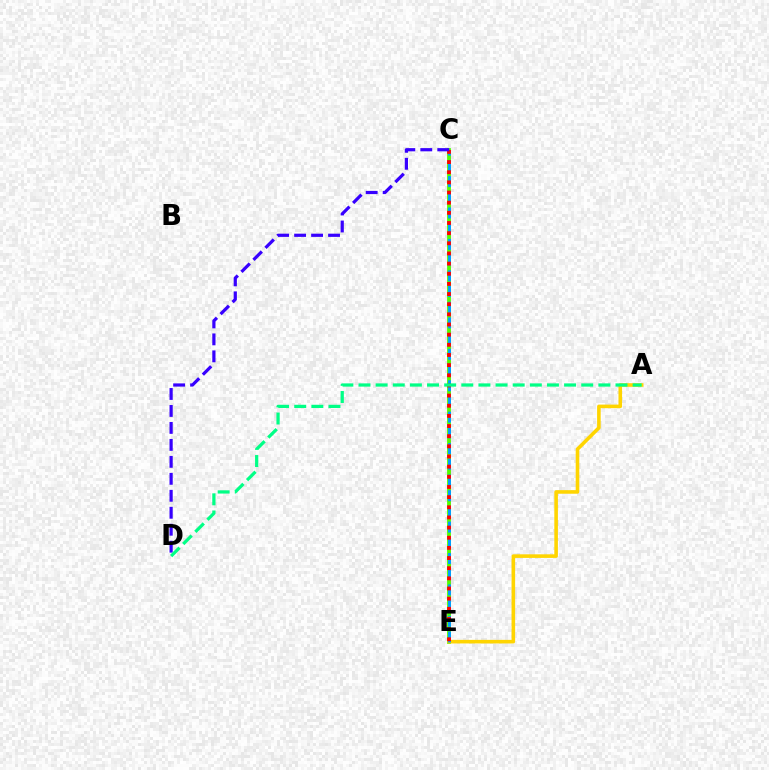{('C', 'E'): [{'color': '#ff00ed', 'line_style': 'dashed', 'thickness': 1.87}, {'color': '#4fff00', 'line_style': 'solid', 'thickness': 2.74}, {'color': '#009eff', 'line_style': 'dashed', 'thickness': 2.13}, {'color': '#ff0000', 'line_style': 'dotted', 'thickness': 2.76}], ('A', 'E'): [{'color': '#ffd500', 'line_style': 'solid', 'thickness': 2.59}], ('C', 'D'): [{'color': '#3700ff', 'line_style': 'dashed', 'thickness': 2.31}], ('A', 'D'): [{'color': '#00ff86', 'line_style': 'dashed', 'thickness': 2.33}]}